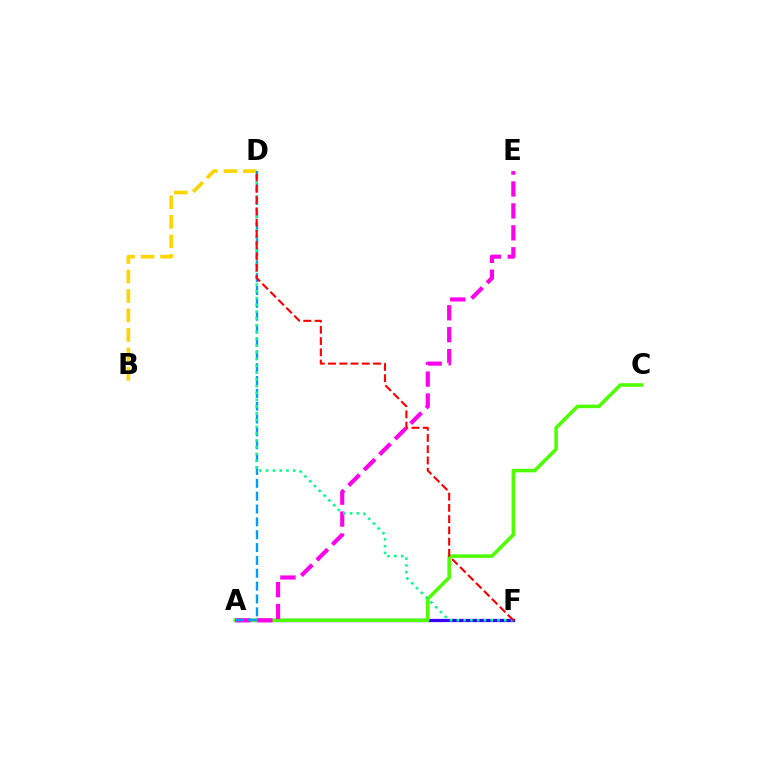{('A', 'F'): [{'color': '#3700ff', 'line_style': 'solid', 'thickness': 2.33}], ('A', 'C'): [{'color': '#4fff00', 'line_style': 'solid', 'thickness': 2.54}], ('B', 'D'): [{'color': '#ffd500', 'line_style': 'dashed', 'thickness': 2.65}], ('A', 'E'): [{'color': '#ff00ed', 'line_style': 'dashed', 'thickness': 2.98}], ('A', 'D'): [{'color': '#009eff', 'line_style': 'dashed', 'thickness': 1.75}], ('D', 'F'): [{'color': '#00ff86', 'line_style': 'dotted', 'thickness': 1.84}, {'color': '#ff0000', 'line_style': 'dashed', 'thickness': 1.53}]}